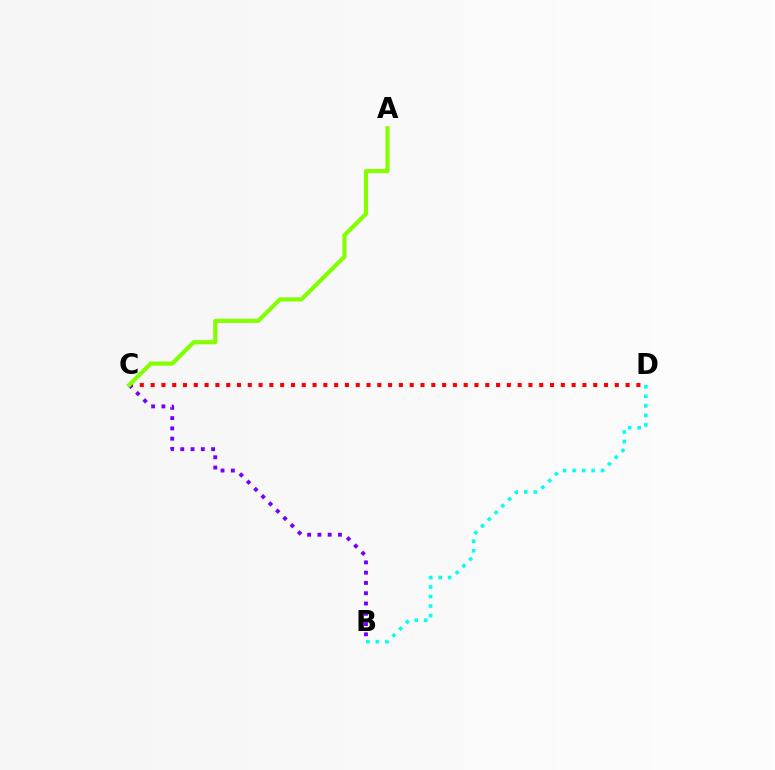{('C', 'D'): [{'color': '#ff0000', 'line_style': 'dotted', 'thickness': 2.93}], ('B', 'D'): [{'color': '#00fff6', 'line_style': 'dotted', 'thickness': 2.59}], ('B', 'C'): [{'color': '#7200ff', 'line_style': 'dotted', 'thickness': 2.79}], ('A', 'C'): [{'color': '#84ff00', 'line_style': 'solid', 'thickness': 2.99}]}